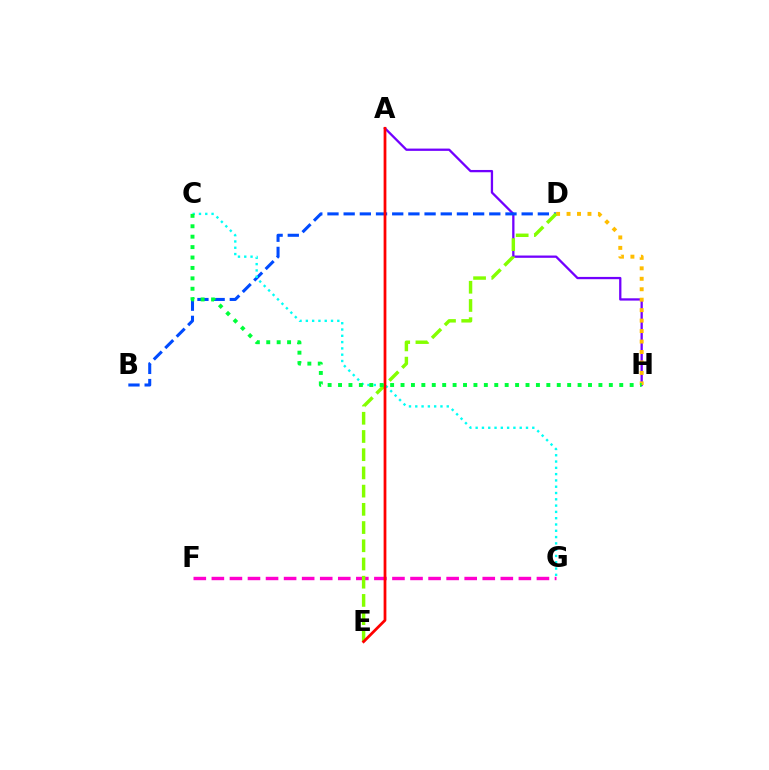{('A', 'H'): [{'color': '#7200ff', 'line_style': 'solid', 'thickness': 1.65}], ('B', 'D'): [{'color': '#004bff', 'line_style': 'dashed', 'thickness': 2.2}], ('F', 'G'): [{'color': '#ff00cf', 'line_style': 'dashed', 'thickness': 2.45}], ('C', 'G'): [{'color': '#00fff6', 'line_style': 'dotted', 'thickness': 1.71}], ('D', 'H'): [{'color': '#ffbd00', 'line_style': 'dotted', 'thickness': 2.84}], ('D', 'E'): [{'color': '#84ff00', 'line_style': 'dashed', 'thickness': 2.47}], ('A', 'E'): [{'color': '#ff0000', 'line_style': 'solid', 'thickness': 1.99}], ('C', 'H'): [{'color': '#00ff39', 'line_style': 'dotted', 'thickness': 2.83}]}